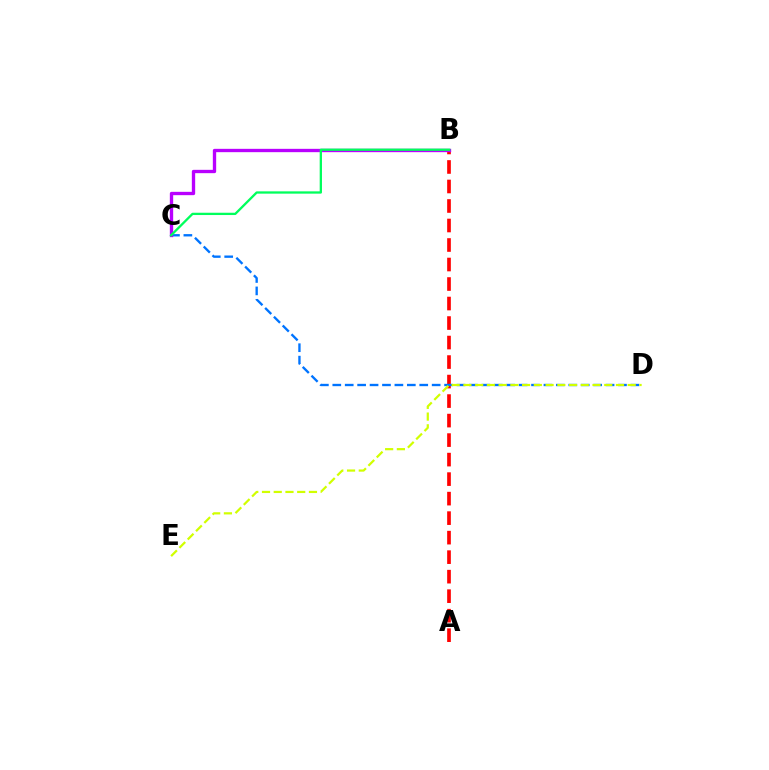{('A', 'B'): [{'color': '#ff0000', 'line_style': 'dashed', 'thickness': 2.65}], ('C', 'D'): [{'color': '#0074ff', 'line_style': 'dashed', 'thickness': 1.69}], ('B', 'C'): [{'color': '#b900ff', 'line_style': 'solid', 'thickness': 2.4}, {'color': '#00ff5c', 'line_style': 'solid', 'thickness': 1.65}], ('D', 'E'): [{'color': '#d1ff00', 'line_style': 'dashed', 'thickness': 1.59}]}